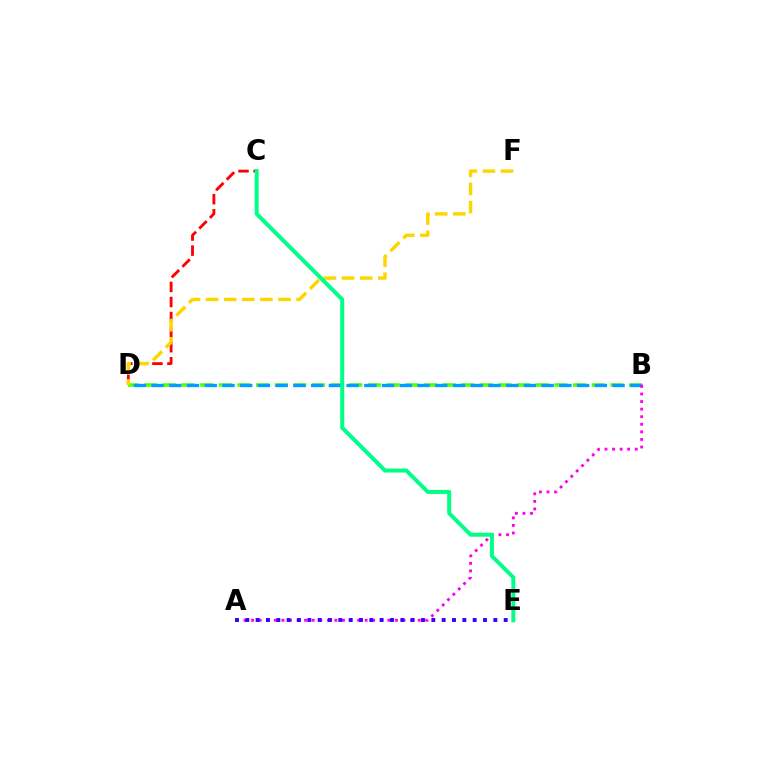{('B', 'D'): [{'color': '#4fff00', 'line_style': 'dashed', 'thickness': 2.53}, {'color': '#009eff', 'line_style': 'dashed', 'thickness': 2.41}], ('C', 'D'): [{'color': '#ff0000', 'line_style': 'dashed', 'thickness': 2.05}], ('A', 'B'): [{'color': '#ff00ed', 'line_style': 'dotted', 'thickness': 2.06}], ('D', 'F'): [{'color': '#ffd500', 'line_style': 'dashed', 'thickness': 2.46}], ('A', 'E'): [{'color': '#3700ff', 'line_style': 'dotted', 'thickness': 2.81}], ('C', 'E'): [{'color': '#00ff86', 'line_style': 'solid', 'thickness': 2.87}]}